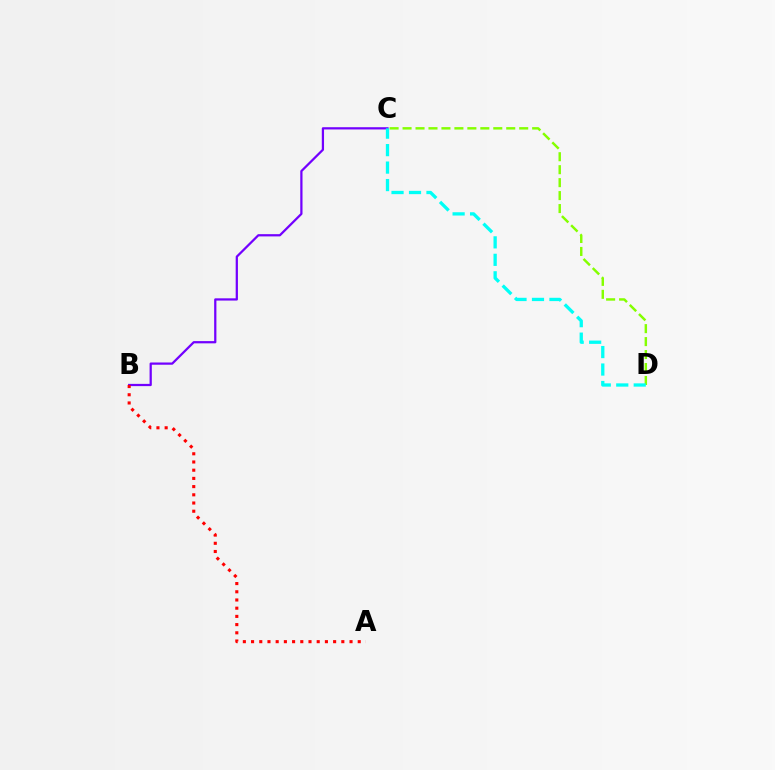{('C', 'D'): [{'color': '#84ff00', 'line_style': 'dashed', 'thickness': 1.76}, {'color': '#00fff6', 'line_style': 'dashed', 'thickness': 2.37}], ('B', 'C'): [{'color': '#7200ff', 'line_style': 'solid', 'thickness': 1.61}], ('A', 'B'): [{'color': '#ff0000', 'line_style': 'dotted', 'thickness': 2.23}]}